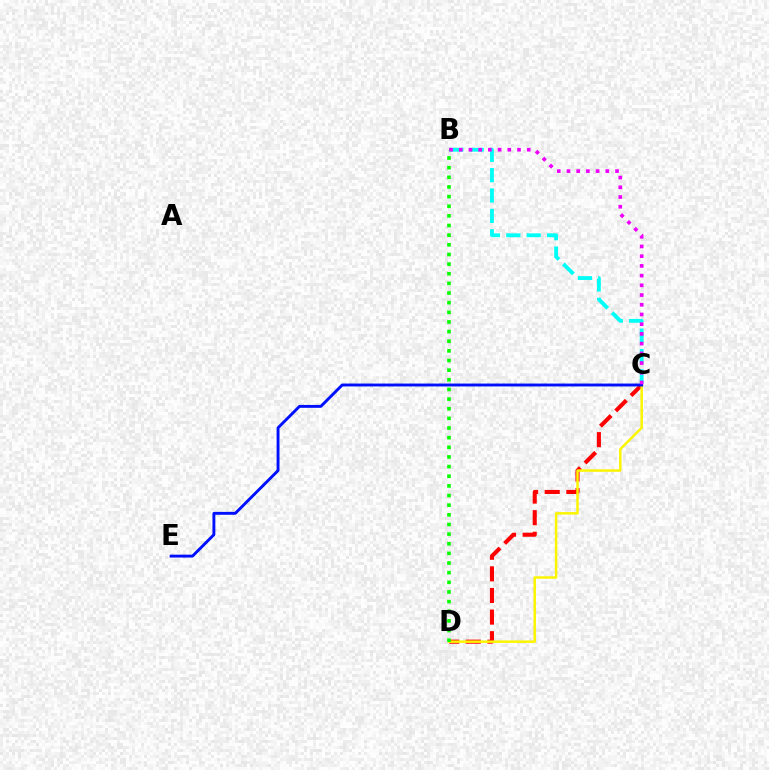{('C', 'D'): [{'color': '#ff0000', 'line_style': 'dashed', 'thickness': 2.94}, {'color': '#fcf500', 'line_style': 'solid', 'thickness': 1.79}], ('B', 'C'): [{'color': '#00fff6', 'line_style': 'dashed', 'thickness': 2.77}, {'color': '#ee00ff', 'line_style': 'dotted', 'thickness': 2.64}], ('C', 'E'): [{'color': '#0010ff', 'line_style': 'solid', 'thickness': 2.09}], ('B', 'D'): [{'color': '#08ff00', 'line_style': 'dotted', 'thickness': 2.62}]}